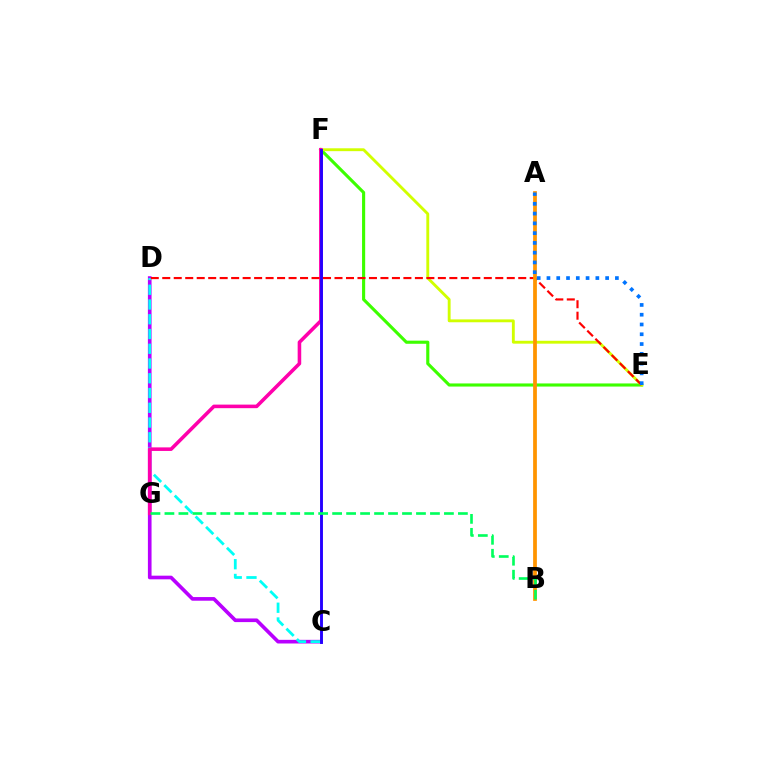{('E', 'F'): [{'color': '#3dff00', 'line_style': 'solid', 'thickness': 2.25}, {'color': '#d1ff00', 'line_style': 'solid', 'thickness': 2.06}], ('C', 'D'): [{'color': '#b900ff', 'line_style': 'solid', 'thickness': 2.63}, {'color': '#00fff6', 'line_style': 'dashed', 'thickness': 2.0}], ('F', 'G'): [{'color': '#ff00ac', 'line_style': 'solid', 'thickness': 2.57}], ('D', 'E'): [{'color': '#ff0000', 'line_style': 'dashed', 'thickness': 1.56}], ('C', 'F'): [{'color': '#2500ff', 'line_style': 'solid', 'thickness': 2.09}], ('A', 'B'): [{'color': '#ff9400', 'line_style': 'solid', 'thickness': 2.7}], ('B', 'G'): [{'color': '#00ff5c', 'line_style': 'dashed', 'thickness': 1.9}], ('A', 'E'): [{'color': '#0074ff', 'line_style': 'dotted', 'thickness': 2.66}]}